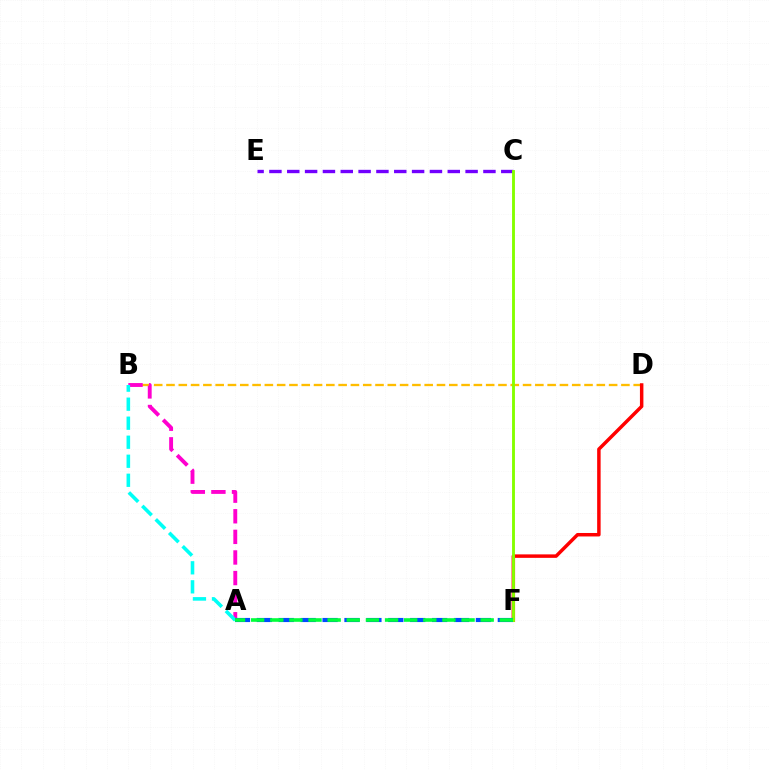{('B', 'D'): [{'color': '#ffbd00', 'line_style': 'dashed', 'thickness': 1.67}], ('C', 'E'): [{'color': '#7200ff', 'line_style': 'dashed', 'thickness': 2.42}], ('A', 'B'): [{'color': '#ff00cf', 'line_style': 'dashed', 'thickness': 2.8}, {'color': '#00fff6', 'line_style': 'dashed', 'thickness': 2.58}], ('D', 'F'): [{'color': '#ff0000', 'line_style': 'solid', 'thickness': 2.5}], ('C', 'F'): [{'color': '#84ff00', 'line_style': 'solid', 'thickness': 2.08}], ('A', 'F'): [{'color': '#004bff', 'line_style': 'dashed', 'thickness': 2.98}, {'color': '#00ff39', 'line_style': 'dashed', 'thickness': 2.6}]}